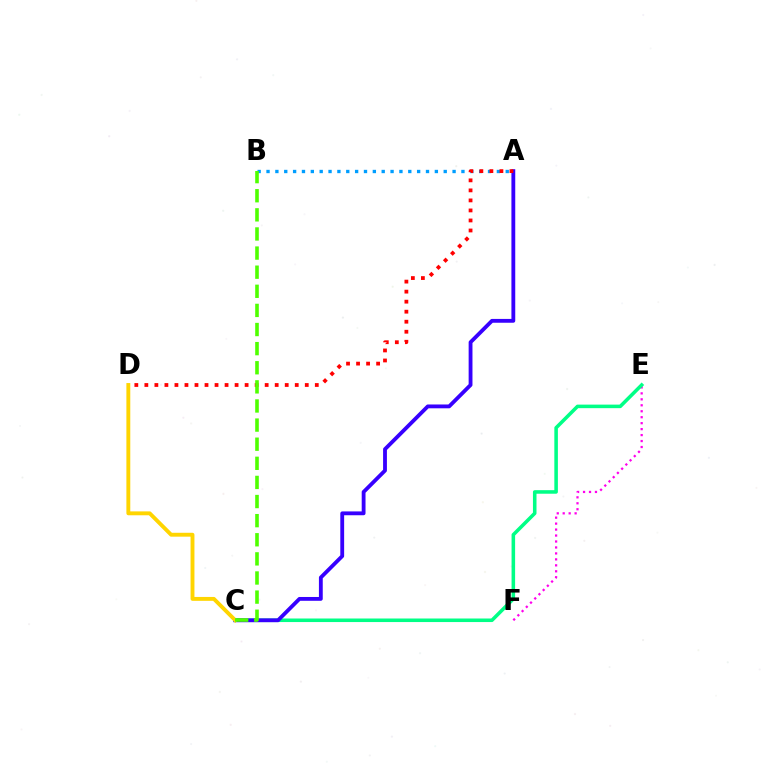{('A', 'B'): [{'color': '#009eff', 'line_style': 'dotted', 'thickness': 2.41}], ('E', 'F'): [{'color': '#ff00ed', 'line_style': 'dotted', 'thickness': 1.62}], ('C', 'E'): [{'color': '#00ff86', 'line_style': 'solid', 'thickness': 2.56}], ('A', 'C'): [{'color': '#3700ff', 'line_style': 'solid', 'thickness': 2.76}], ('A', 'D'): [{'color': '#ff0000', 'line_style': 'dotted', 'thickness': 2.72}], ('C', 'D'): [{'color': '#ffd500', 'line_style': 'solid', 'thickness': 2.8}], ('B', 'C'): [{'color': '#4fff00', 'line_style': 'dashed', 'thickness': 2.6}]}